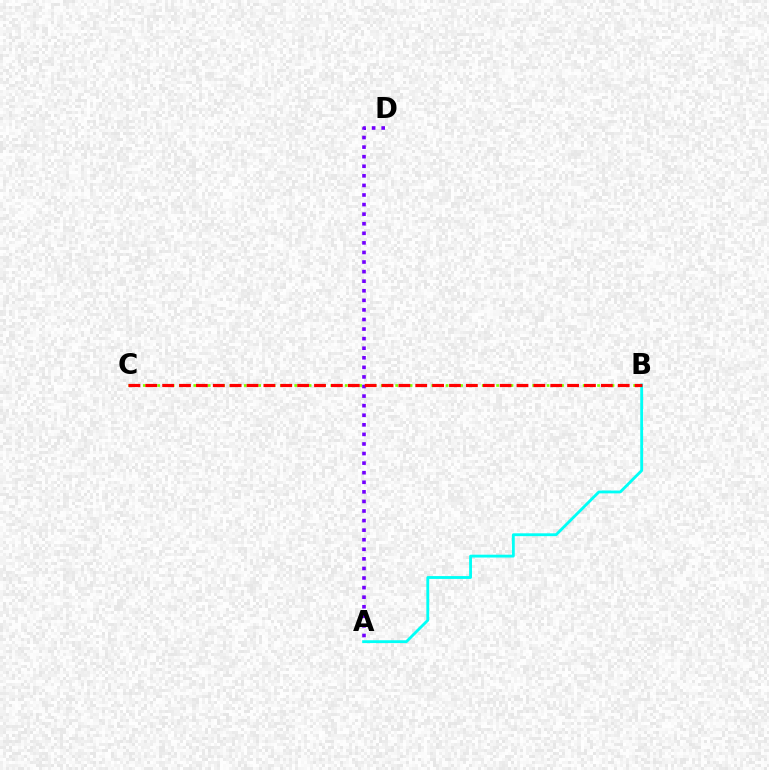{('A', 'D'): [{'color': '#7200ff', 'line_style': 'dotted', 'thickness': 2.6}], ('B', 'C'): [{'color': '#84ff00', 'line_style': 'dotted', 'thickness': 1.96}, {'color': '#ff0000', 'line_style': 'dashed', 'thickness': 2.29}], ('A', 'B'): [{'color': '#00fff6', 'line_style': 'solid', 'thickness': 2.04}]}